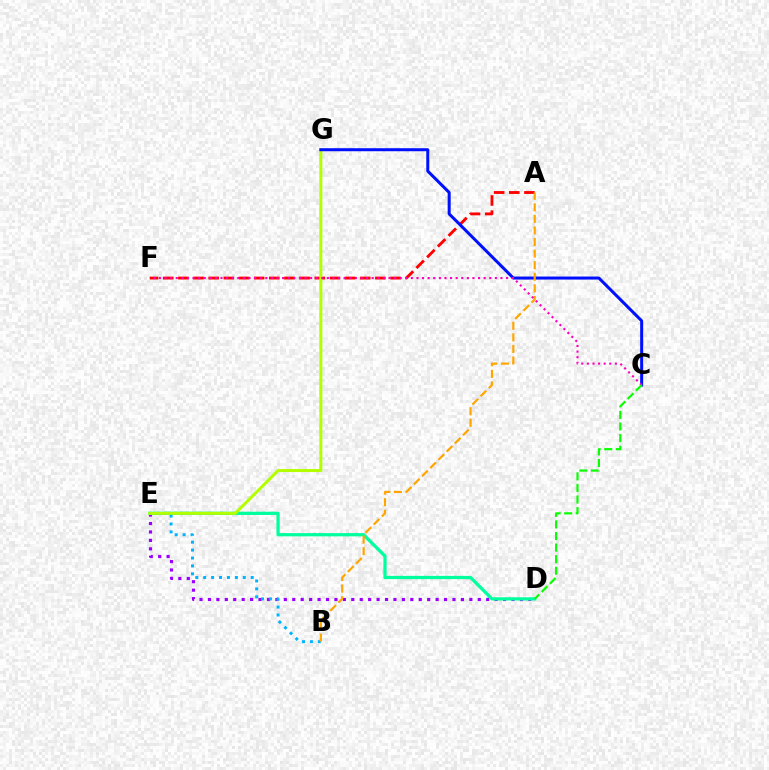{('D', 'E'): [{'color': '#9b00ff', 'line_style': 'dotted', 'thickness': 2.29}, {'color': '#00ff9d', 'line_style': 'solid', 'thickness': 2.34}], ('A', 'F'): [{'color': '#ff0000', 'line_style': 'dashed', 'thickness': 2.06}], ('B', 'E'): [{'color': '#00b5ff', 'line_style': 'dotted', 'thickness': 2.15}], ('E', 'G'): [{'color': '#b3ff00', 'line_style': 'solid', 'thickness': 2.17}], ('C', 'G'): [{'color': '#0010ff', 'line_style': 'solid', 'thickness': 2.17}], ('A', 'B'): [{'color': '#ffa500', 'line_style': 'dashed', 'thickness': 1.57}], ('C', 'F'): [{'color': '#ff00bd', 'line_style': 'dotted', 'thickness': 1.52}], ('C', 'D'): [{'color': '#08ff00', 'line_style': 'dashed', 'thickness': 1.57}]}